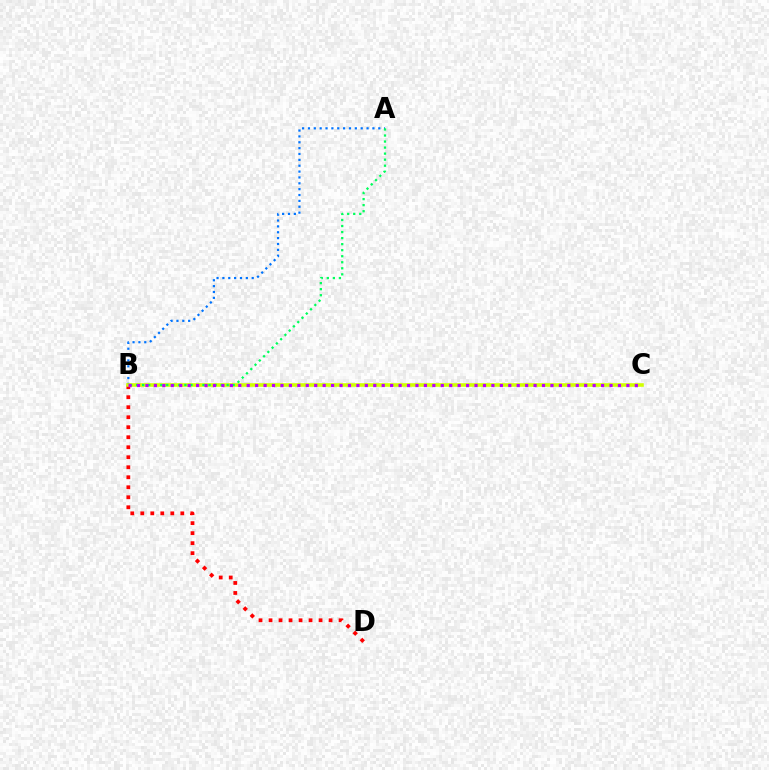{('B', 'D'): [{'color': '#ff0000', 'line_style': 'dotted', 'thickness': 2.72}], ('A', 'B'): [{'color': '#0074ff', 'line_style': 'dotted', 'thickness': 1.59}, {'color': '#00ff5c', 'line_style': 'dotted', 'thickness': 1.64}], ('B', 'C'): [{'color': '#d1ff00', 'line_style': 'solid', 'thickness': 2.59}, {'color': '#b900ff', 'line_style': 'dotted', 'thickness': 2.29}]}